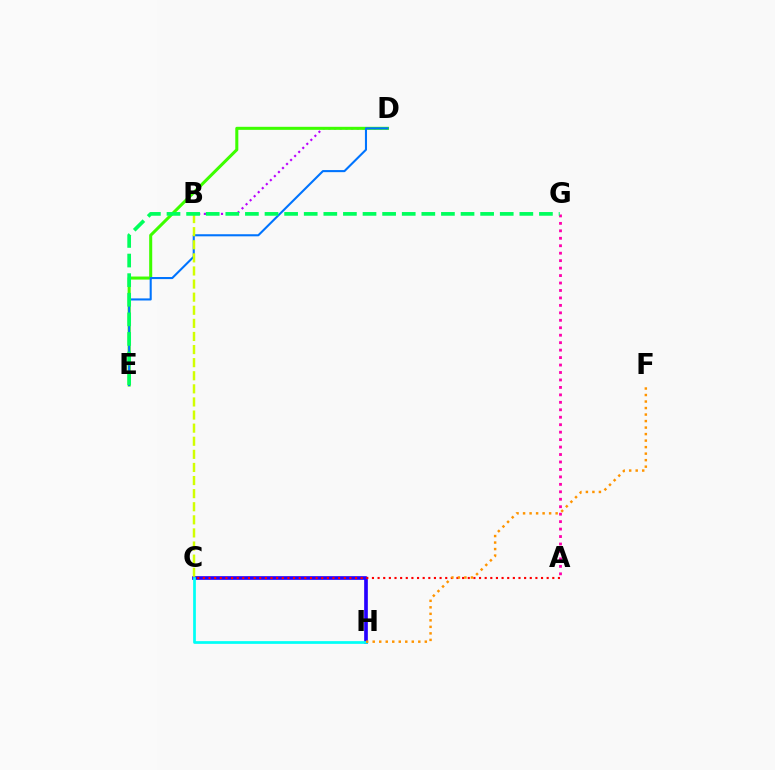{('C', 'H'): [{'color': '#2500ff', 'line_style': 'solid', 'thickness': 2.64}, {'color': '#00fff6', 'line_style': 'solid', 'thickness': 1.96}], ('A', 'C'): [{'color': '#ff0000', 'line_style': 'dotted', 'thickness': 1.53}], ('B', 'D'): [{'color': '#b900ff', 'line_style': 'dotted', 'thickness': 1.55}], ('D', 'E'): [{'color': '#3dff00', 'line_style': 'solid', 'thickness': 2.19}, {'color': '#0074ff', 'line_style': 'solid', 'thickness': 1.5}], ('A', 'G'): [{'color': '#ff00ac', 'line_style': 'dotted', 'thickness': 2.03}], ('F', 'H'): [{'color': '#ff9400', 'line_style': 'dotted', 'thickness': 1.77}], ('B', 'C'): [{'color': '#d1ff00', 'line_style': 'dashed', 'thickness': 1.78}], ('E', 'G'): [{'color': '#00ff5c', 'line_style': 'dashed', 'thickness': 2.66}]}